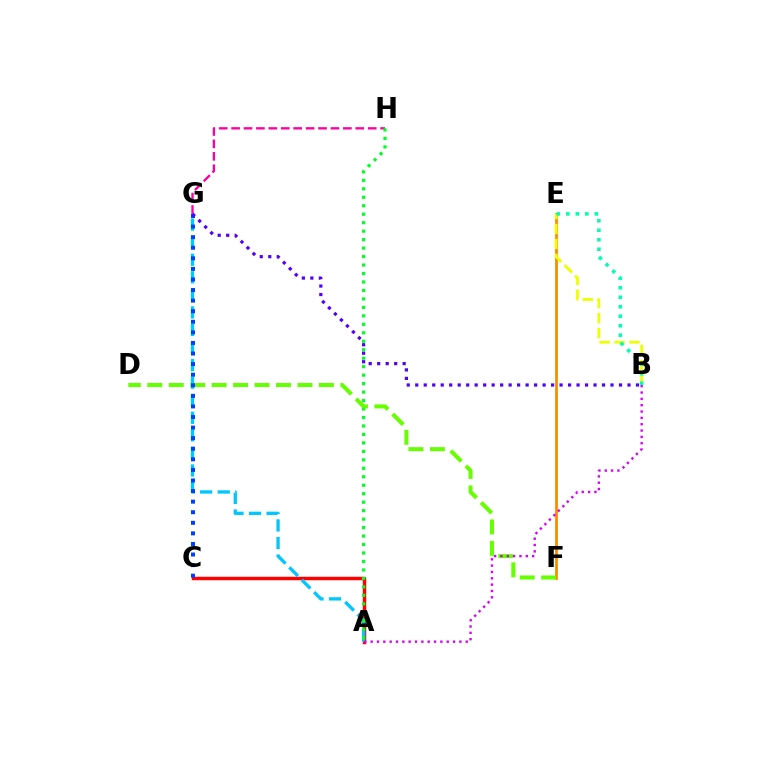{('E', 'F'): [{'color': '#ff8800', 'line_style': 'solid', 'thickness': 1.99}], ('B', 'E'): [{'color': '#eeff00', 'line_style': 'dashed', 'thickness': 2.03}, {'color': '#00ffaf', 'line_style': 'dotted', 'thickness': 2.58}], ('A', 'C'): [{'color': '#ff0000', 'line_style': 'solid', 'thickness': 2.5}], ('A', 'G'): [{'color': '#00c7ff', 'line_style': 'dashed', 'thickness': 2.39}], ('G', 'H'): [{'color': '#ff00a0', 'line_style': 'dashed', 'thickness': 1.69}], ('A', 'H'): [{'color': '#00ff27', 'line_style': 'dotted', 'thickness': 2.3}], ('D', 'F'): [{'color': '#66ff00', 'line_style': 'dashed', 'thickness': 2.91}], ('C', 'G'): [{'color': '#003fff', 'line_style': 'dotted', 'thickness': 2.87}], ('A', 'B'): [{'color': '#d600ff', 'line_style': 'dotted', 'thickness': 1.72}], ('B', 'G'): [{'color': '#4f00ff', 'line_style': 'dotted', 'thickness': 2.31}]}